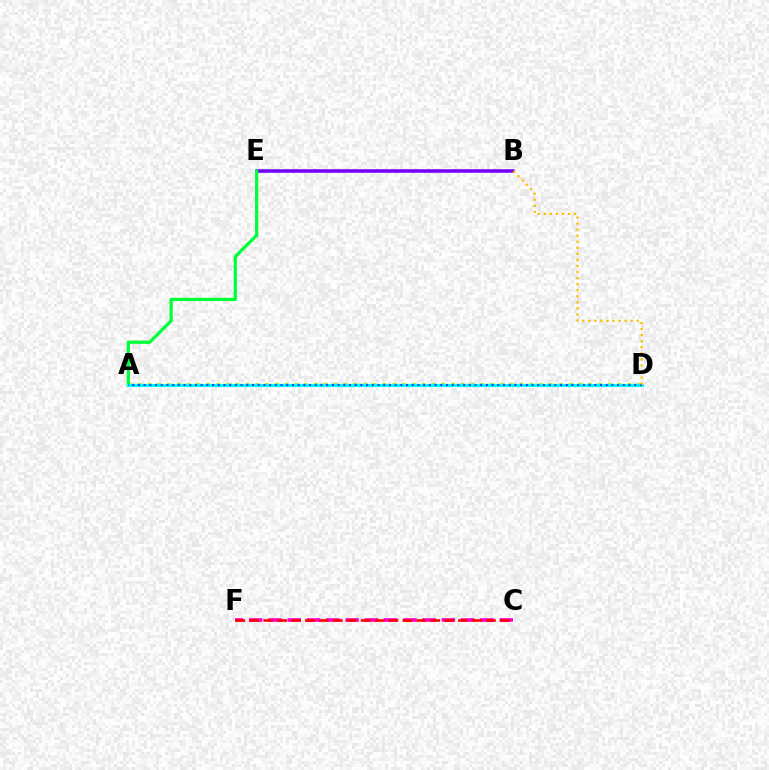{('C', 'F'): [{'color': '#ff00cf', 'line_style': 'dashed', 'thickness': 2.62}, {'color': '#ff0000', 'line_style': 'dashed', 'thickness': 1.89}], ('B', 'E'): [{'color': '#7200ff', 'line_style': 'solid', 'thickness': 2.54}], ('A', 'D'): [{'color': '#84ff00', 'line_style': 'dotted', 'thickness': 2.66}, {'color': '#00fff6', 'line_style': 'solid', 'thickness': 2.21}, {'color': '#004bff', 'line_style': 'dotted', 'thickness': 1.55}], ('A', 'E'): [{'color': '#00ff39', 'line_style': 'solid', 'thickness': 2.34}], ('B', 'D'): [{'color': '#ffbd00', 'line_style': 'dotted', 'thickness': 1.65}]}